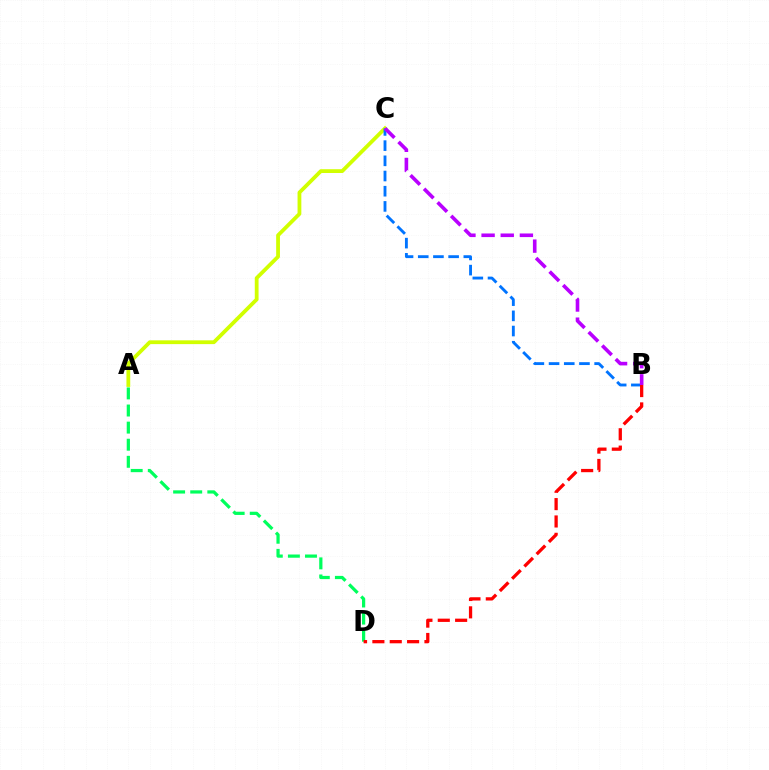{('A', 'C'): [{'color': '#d1ff00', 'line_style': 'solid', 'thickness': 2.73}], ('A', 'D'): [{'color': '#00ff5c', 'line_style': 'dashed', 'thickness': 2.32}], ('B', 'C'): [{'color': '#0074ff', 'line_style': 'dashed', 'thickness': 2.06}, {'color': '#b900ff', 'line_style': 'dashed', 'thickness': 2.6}], ('B', 'D'): [{'color': '#ff0000', 'line_style': 'dashed', 'thickness': 2.36}]}